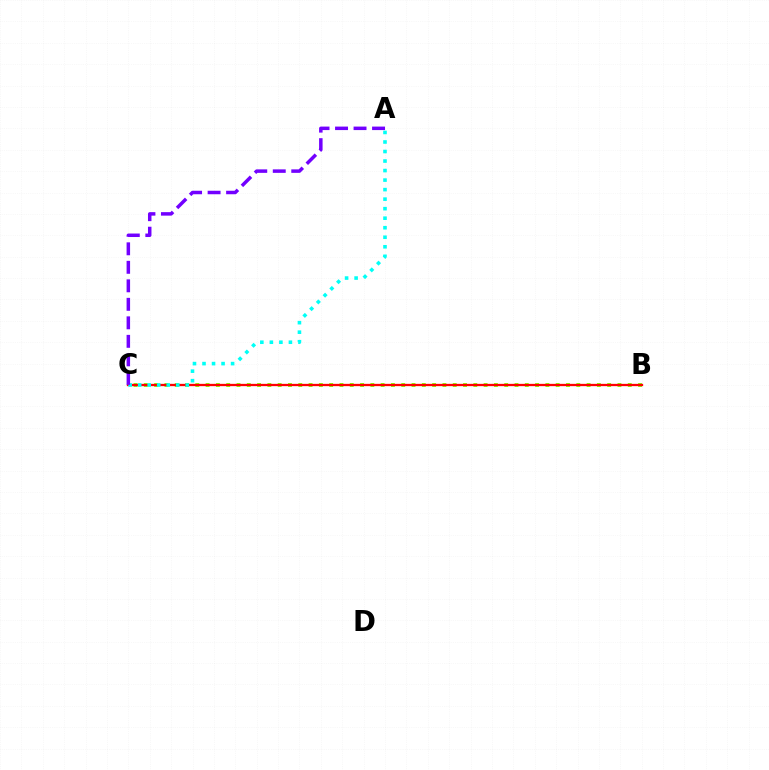{('B', 'C'): [{'color': '#84ff00', 'line_style': 'dotted', 'thickness': 2.8}, {'color': '#ff0000', 'line_style': 'solid', 'thickness': 1.65}], ('A', 'C'): [{'color': '#00fff6', 'line_style': 'dotted', 'thickness': 2.59}, {'color': '#7200ff', 'line_style': 'dashed', 'thickness': 2.51}]}